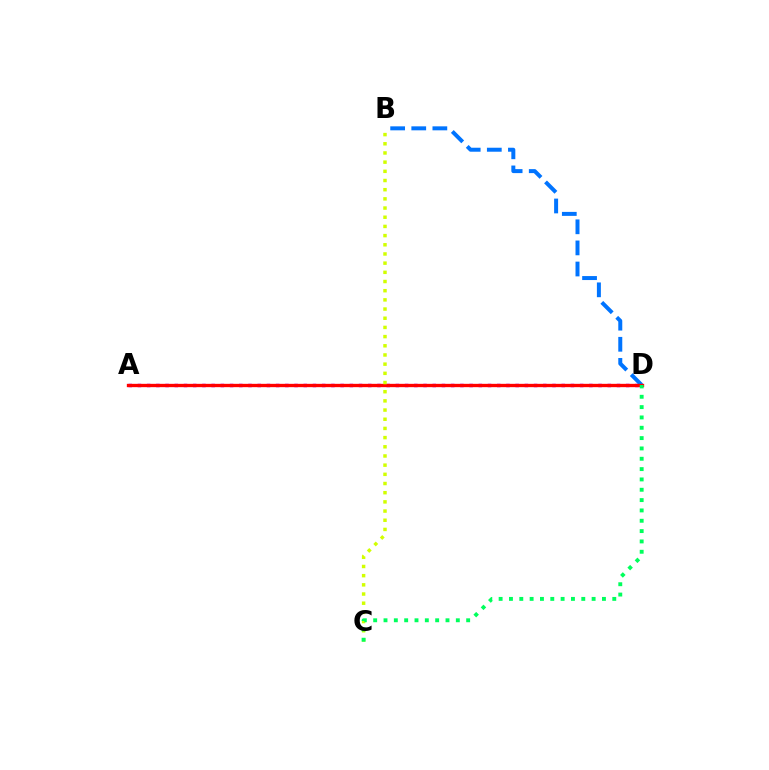{('A', 'D'): [{'color': '#b900ff', 'line_style': 'dotted', 'thickness': 2.5}, {'color': '#ff0000', 'line_style': 'solid', 'thickness': 2.4}], ('B', 'D'): [{'color': '#0074ff', 'line_style': 'dashed', 'thickness': 2.87}], ('B', 'C'): [{'color': '#d1ff00', 'line_style': 'dotted', 'thickness': 2.49}], ('C', 'D'): [{'color': '#00ff5c', 'line_style': 'dotted', 'thickness': 2.81}]}